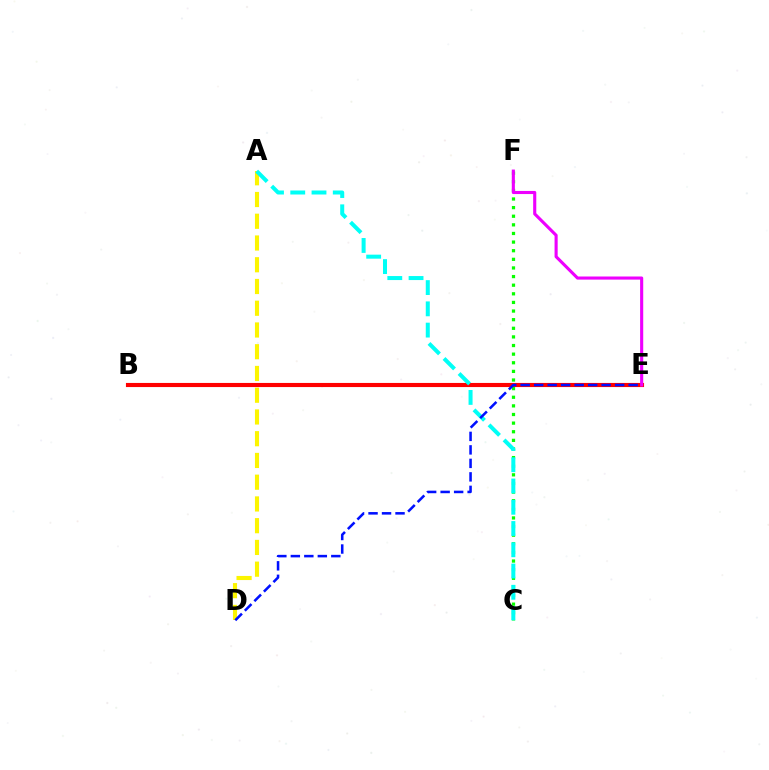{('A', 'D'): [{'color': '#fcf500', 'line_style': 'dashed', 'thickness': 2.95}], ('B', 'E'): [{'color': '#ff0000', 'line_style': 'solid', 'thickness': 2.96}], ('C', 'F'): [{'color': '#08ff00', 'line_style': 'dotted', 'thickness': 2.34}], ('A', 'C'): [{'color': '#00fff6', 'line_style': 'dashed', 'thickness': 2.89}], ('D', 'E'): [{'color': '#0010ff', 'line_style': 'dashed', 'thickness': 1.83}], ('E', 'F'): [{'color': '#ee00ff', 'line_style': 'solid', 'thickness': 2.24}]}